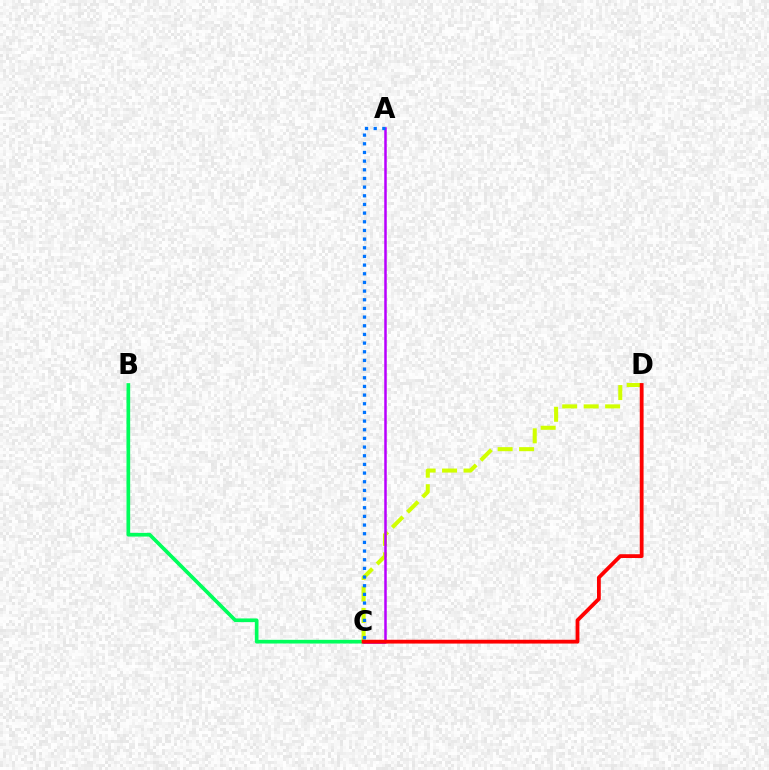{('B', 'C'): [{'color': '#00ff5c', 'line_style': 'solid', 'thickness': 2.65}], ('C', 'D'): [{'color': '#d1ff00', 'line_style': 'dashed', 'thickness': 2.92}, {'color': '#ff0000', 'line_style': 'solid', 'thickness': 2.73}], ('A', 'C'): [{'color': '#b900ff', 'line_style': 'solid', 'thickness': 1.81}, {'color': '#0074ff', 'line_style': 'dotted', 'thickness': 2.35}]}